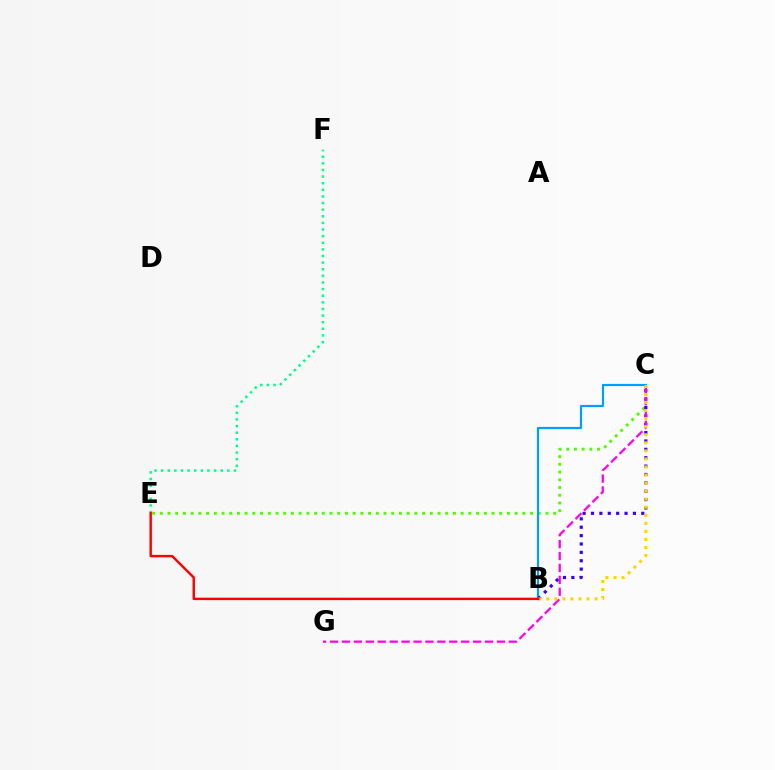{('C', 'E'): [{'color': '#4fff00', 'line_style': 'dotted', 'thickness': 2.1}], ('B', 'C'): [{'color': '#009eff', 'line_style': 'solid', 'thickness': 1.58}, {'color': '#3700ff', 'line_style': 'dotted', 'thickness': 2.28}, {'color': '#ffd500', 'line_style': 'dotted', 'thickness': 2.19}], ('C', 'G'): [{'color': '#ff00ed', 'line_style': 'dashed', 'thickness': 1.62}], ('E', 'F'): [{'color': '#00ff86', 'line_style': 'dotted', 'thickness': 1.8}], ('B', 'E'): [{'color': '#ff0000', 'line_style': 'solid', 'thickness': 1.75}]}